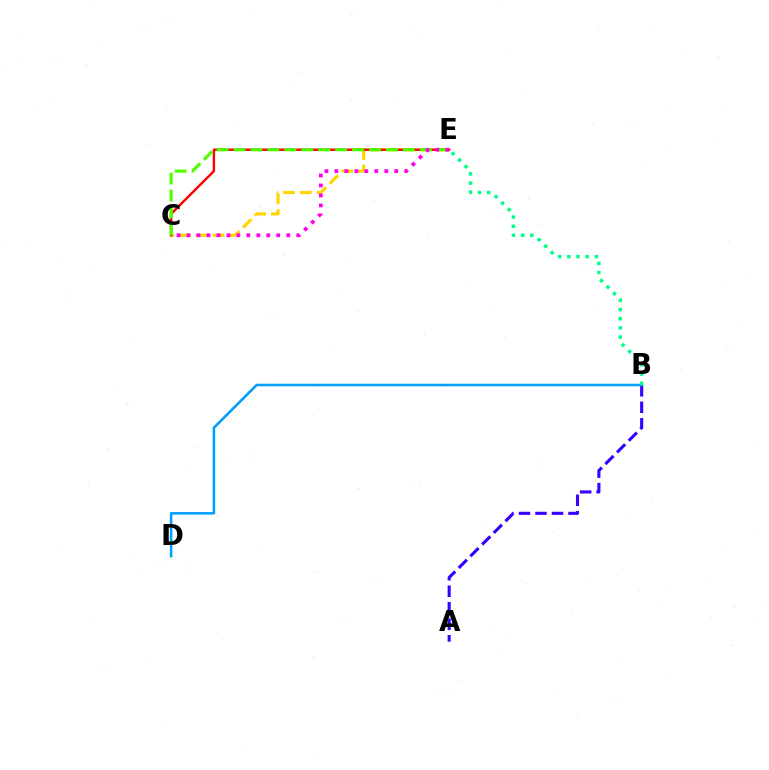{('C', 'E'): [{'color': '#ffd500', 'line_style': 'dashed', 'thickness': 2.28}, {'color': '#ff0000', 'line_style': 'solid', 'thickness': 1.74}, {'color': '#4fff00', 'line_style': 'dashed', 'thickness': 2.3}, {'color': '#ff00ed', 'line_style': 'dotted', 'thickness': 2.71}], ('A', 'B'): [{'color': '#3700ff', 'line_style': 'dashed', 'thickness': 2.24}], ('B', 'D'): [{'color': '#009eff', 'line_style': 'solid', 'thickness': 1.84}], ('B', 'E'): [{'color': '#00ff86', 'line_style': 'dotted', 'thickness': 2.49}]}